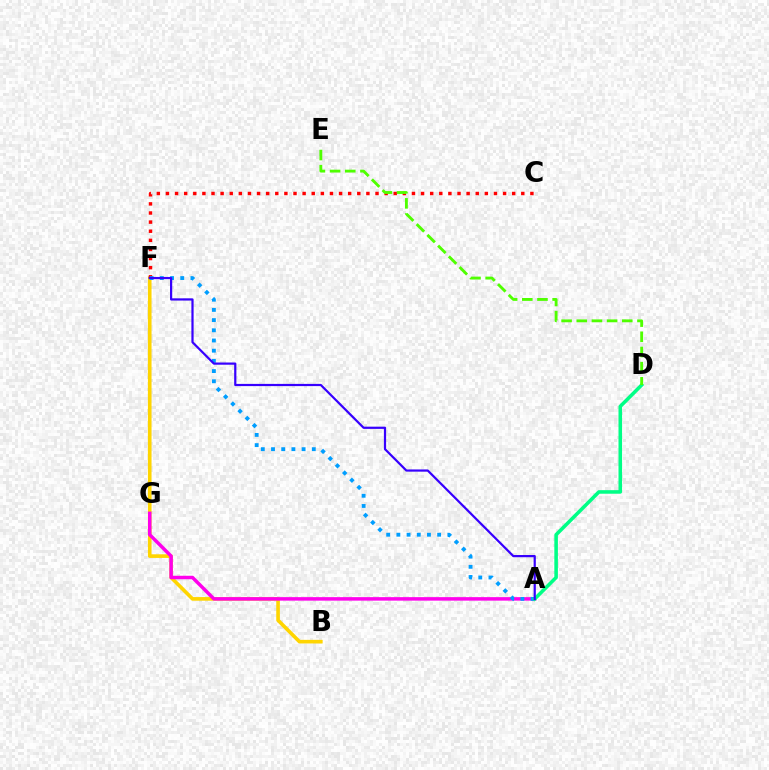{('B', 'F'): [{'color': '#ffd500', 'line_style': 'solid', 'thickness': 2.61}], ('A', 'G'): [{'color': '#ff00ed', 'line_style': 'solid', 'thickness': 2.51}], ('C', 'F'): [{'color': '#ff0000', 'line_style': 'dotted', 'thickness': 2.48}], ('A', 'F'): [{'color': '#009eff', 'line_style': 'dotted', 'thickness': 2.77}, {'color': '#3700ff', 'line_style': 'solid', 'thickness': 1.59}], ('A', 'D'): [{'color': '#00ff86', 'line_style': 'solid', 'thickness': 2.57}], ('D', 'E'): [{'color': '#4fff00', 'line_style': 'dashed', 'thickness': 2.06}]}